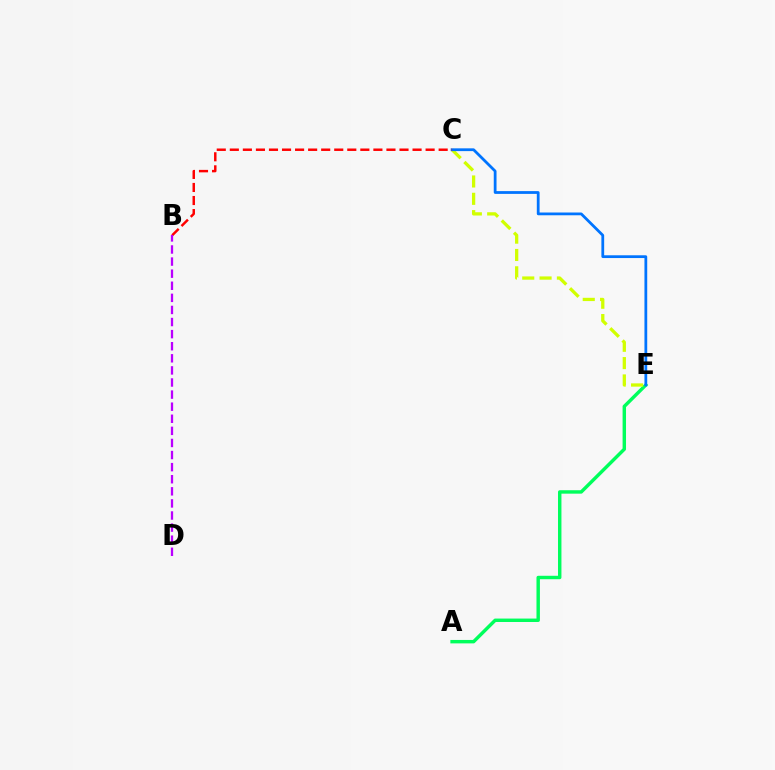{('A', 'E'): [{'color': '#00ff5c', 'line_style': 'solid', 'thickness': 2.47}], ('C', 'E'): [{'color': '#d1ff00', 'line_style': 'dashed', 'thickness': 2.35}, {'color': '#0074ff', 'line_style': 'solid', 'thickness': 2.0}], ('B', 'C'): [{'color': '#ff0000', 'line_style': 'dashed', 'thickness': 1.77}], ('B', 'D'): [{'color': '#b900ff', 'line_style': 'dashed', 'thickness': 1.64}]}